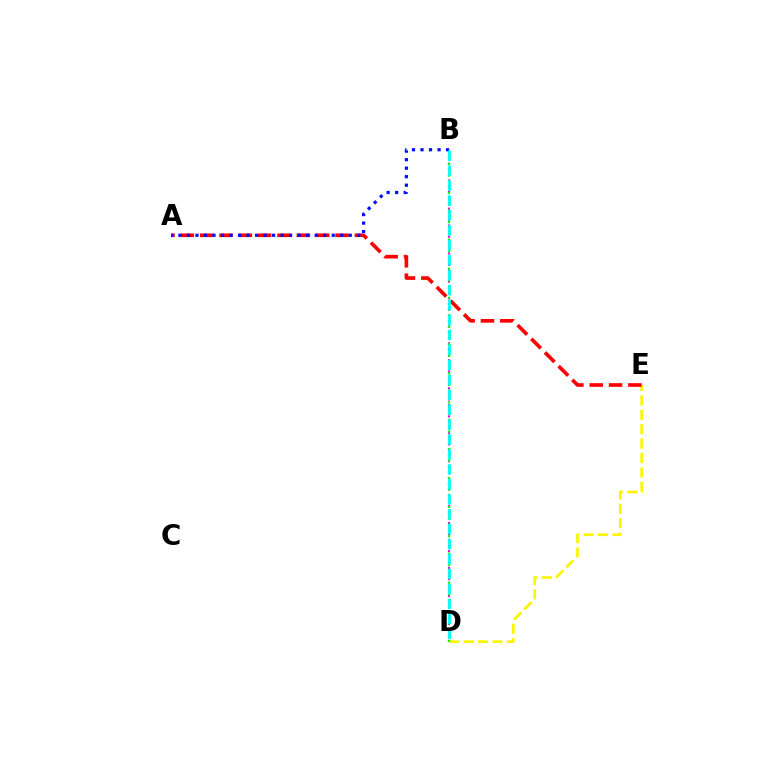{('B', 'D'): [{'color': '#ee00ff', 'line_style': 'dotted', 'thickness': 1.53}, {'color': '#08ff00', 'line_style': 'dotted', 'thickness': 1.58}, {'color': '#00fff6', 'line_style': 'dashed', 'thickness': 2.03}], ('D', 'E'): [{'color': '#fcf500', 'line_style': 'dashed', 'thickness': 1.96}], ('A', 'E'): [{'color': '#ff0000', 'line_style': 'dashed', 'thickness': 2.63}], ('A', 'B'): [{'color': '#0010ff', 'line_style': 'dotted', 'thickness': 2.31}]}